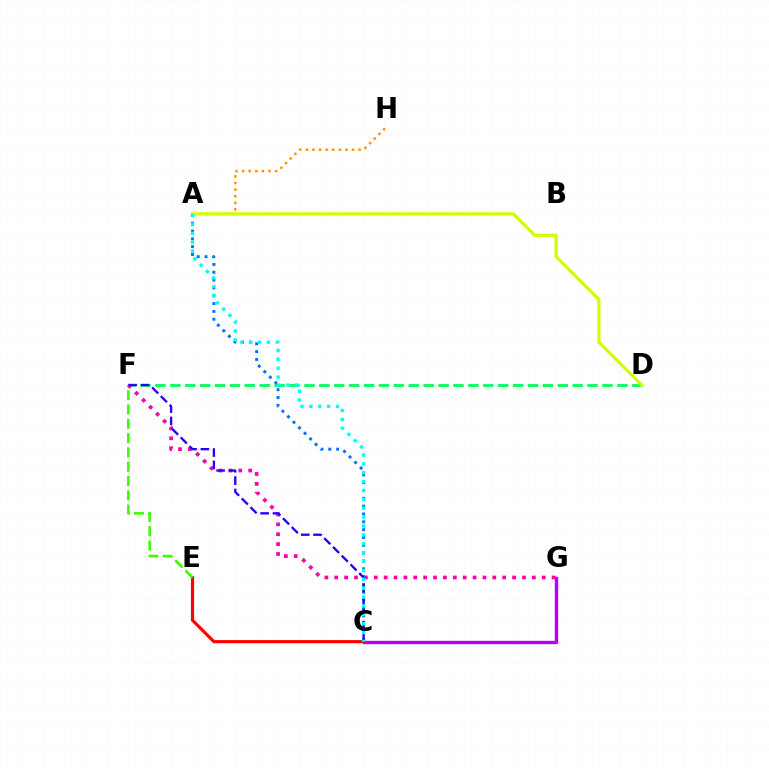{('A', 'H'): [{'color': '#ff9400', 'line_style': 'dotted', 'thickness': 1.79}], ('C', 'G'): [{'color': '#b900ff', 'line_style': 'solid', 'thickness': 2.44}], ('C', 'E'): [{'color': '#ff0000', 'line_style': 'solid', 'thickness': 2.28}], ('D', 'F'): [{'color': '#00ff5c', 'line_style': 'dashed', 'thickness': 2.02}], ('F', 'G'): [{'color': '#ff00ac', 'line_style': 'dotted', 'thickness': 2.68}], ('A', 'C'): [{'color': '#0074ff', 'line_style': 'dotted', 'thickness': 2.13}, {'color': '#00fff6', 'line_style': 'dotted', 'thickness': 2.41}], ('E', 'F'): [{'color': '#3dff00', 'line_style': 'dashed', 'thickness': 1.94}], ('A', 'D'): [{'color': '#d1ff00', 'line_style': 'solid', 'thickness': 2.33}], ('C', 'F'): [{'color': '#2500ff', 'line_style': 'dashed', 'thickness': 1.68}]}